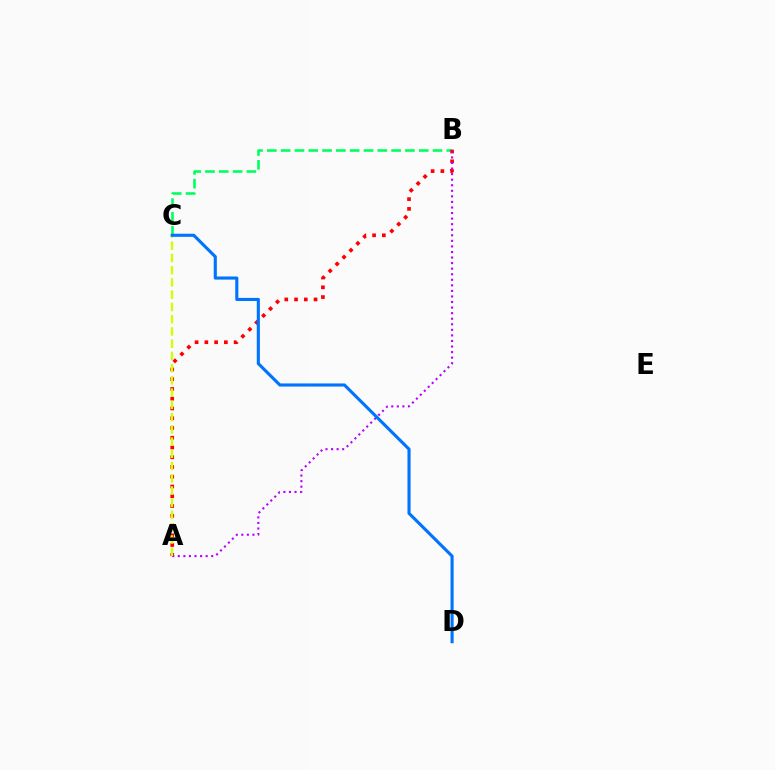{('B', 'C'): [{'color': '#00ff5c', 'line_style': 'dashed', 'thickness': 1.88}], ('A', 'B'): [{'color': '#ff0000', 'line_style': 'dotted', 'thickness': 2.65}, {'color': '#b900ff', 'line_style': 'dotted', 'thickness': 1.51}], ('A', 'C'): [{'color': '#d1ff00', 'line_style': 'dashed', 'thickness': 1.66}], ('C', 'D'): [{'color': '#0074ff', 'line_style': 'solid', 'thickness': 2.24}]}